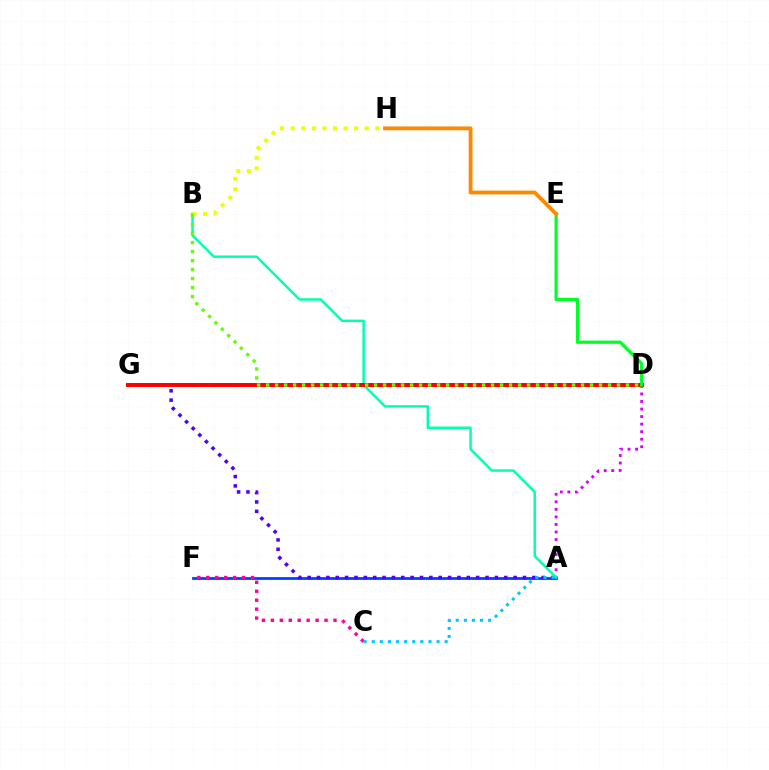{('A', 'F'): [{'color': '#003fff', 'line_style': 'solid', 'thickness': 1.99}], ('A', 'D'): [{'color': '#d600ff', 'line_style': 'dotted', 'thickness': 2.05}], ('A', 'G'): [{'color': '#4f00ff', 'line_style': 'dotted', 'thickness': 2.54}], ('A', 'B'): [{'color': '#00ffaf', 'line_style': 'solid', 'thickness': 1.77}], ('D', 'G'): [{'color': '#ff0000', 'line_style': 'solid', 'thickness': 2.86}], ('C', 'F'): [{'color': '#ff00a0', 'line_style': 'dotted', 'thickness': 2.43}], ('B', 'H'): [{'color': '#eeff00', 'line_style': 'dotted', 'thickness': 2.87}], ('D', 'E'): [{'color': '#00ff27', 'line_style': 'solid', 'thickness': 2.31}], ('A', 'C'): [{'color': '#00c7ff', 'line_style': 'dotted', 'thickness': 2.2}], ('E', 'H'): [{'color': '#ff8800', 'line_style': 'solid', 'thickness': 2.74}], ('B', 'D'): [{'color': '#66ff00', 'line_style': 'dotted', 'thickness': 2.44}]}